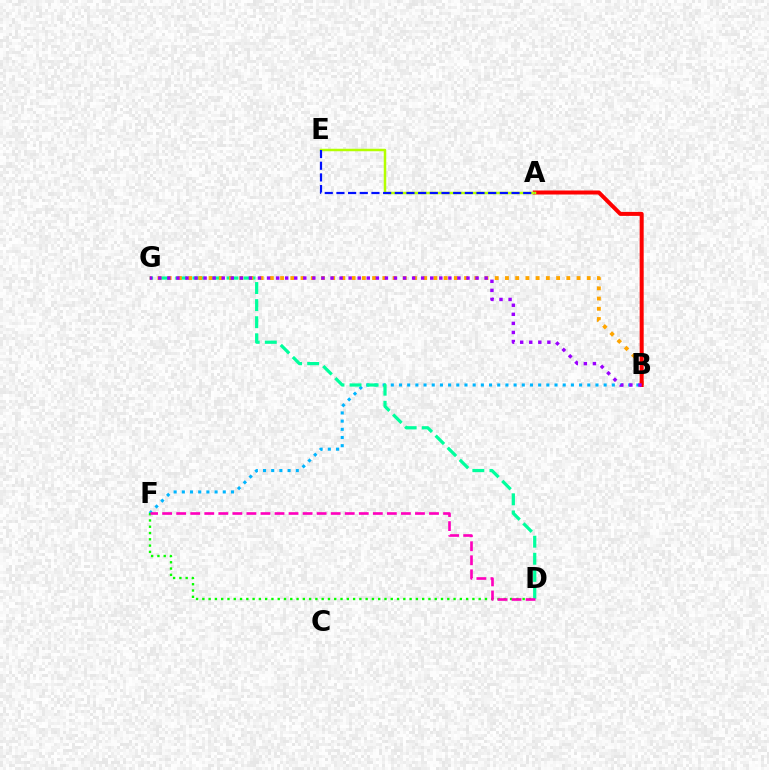{('B', 'F'): [{'color': '#00b5ff', 'line_style': 'dotted', 'thickness': 2.22}], ('D', 'G'): [{'color': '#00ff9d', 'line_style': 'dashed', 'thickness': 2.32}], ('B', 'G'): [{'color': '#ffa500', 'line_style': 'dotted', 'thickness': 2.78}, {'color': '#9b00ff', 'line_style': 'dotted', 'thickness': 2.46}], ('A', 'B'): [{'color': '#ff0000', 'line_style': 'solid', 'thickness': 2.89}], ('D', 'F'): [{'color': '#08ff00', 'line_style': 'dotted', 'thickness': 1.71}, {'color': '#ff00bd', 'line_style': 'dashed', 'thickness': 1.91}], ('A', 'E'): [{'color': '#b3ff00', 'line_style': 'solid', 'thickness': 1.8}, {'color': '#0010ff', 'line_style': 'dashed', 'thickness': 1.59}]}